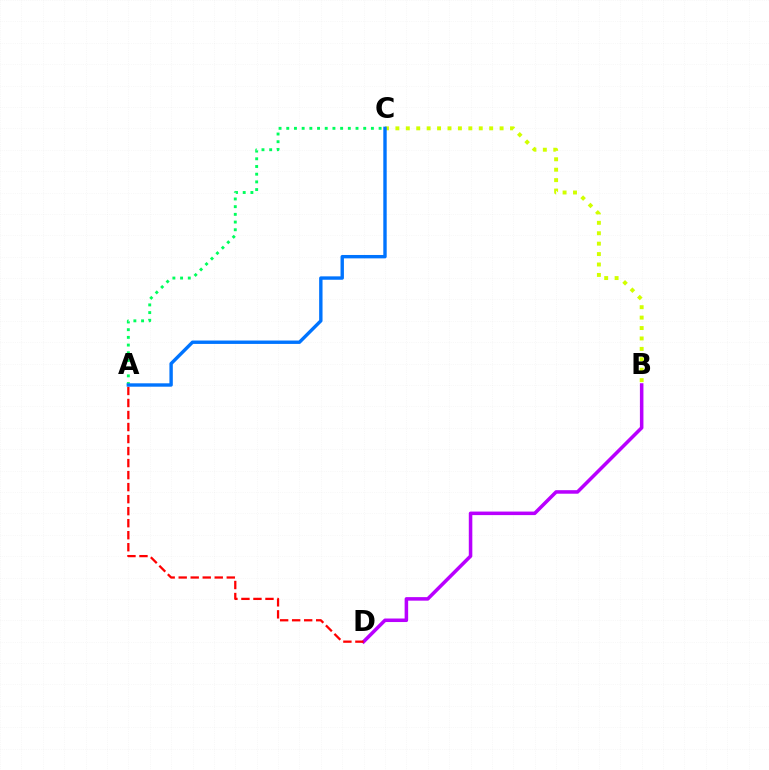{('B', 'C'): [{'color': '#d1ff00', 'line_style': 'dotted', 'thickness': 2.83}], ('B', 'D'): [{'color': '#b900ff', 'line_style': 'solid', 'thickness': 2.54}], ('A', 'C'): [{'color': '#00ff5c', 'line_style': 'dotted', 'thickness': 2.09}, {'color': '#0074ff', 'line_style': 'solid', 'thickness': 2.44}], ('A', 'D'): [{'color': '#ff0000', 'line_style': 'dashed', 'thickness': 1.63}]}